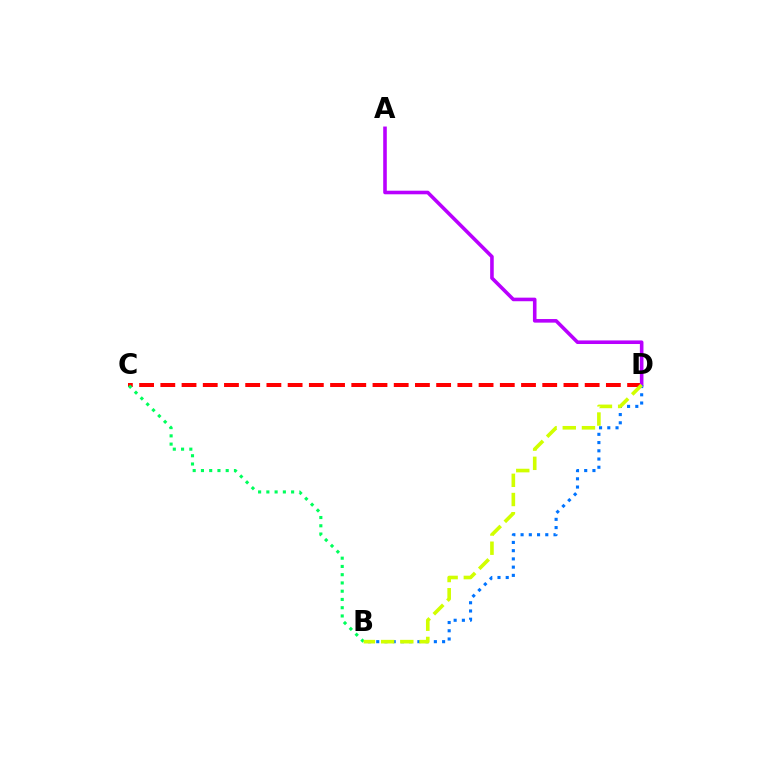{('C', 'D'): [{'color': '#ff0000', 'line_style': 'dashed', 'thickness': 2.88}], ('A', 'D'): [{'color': '#b900ff', 'line_style': 'solid', 'thickness': 2.58}], ('B', 'D'): [{'color': '#0074ff', 'line_style': 'dotted', 'thickness': 2.24}, {'color': '#d1ff00', 'line_style': 'dashed', 'thickness': 2.61}], ('B', 'C'): [{'color': '#00ff5c', 'line_style': 'dotted', 'thickness': 2.24}]}